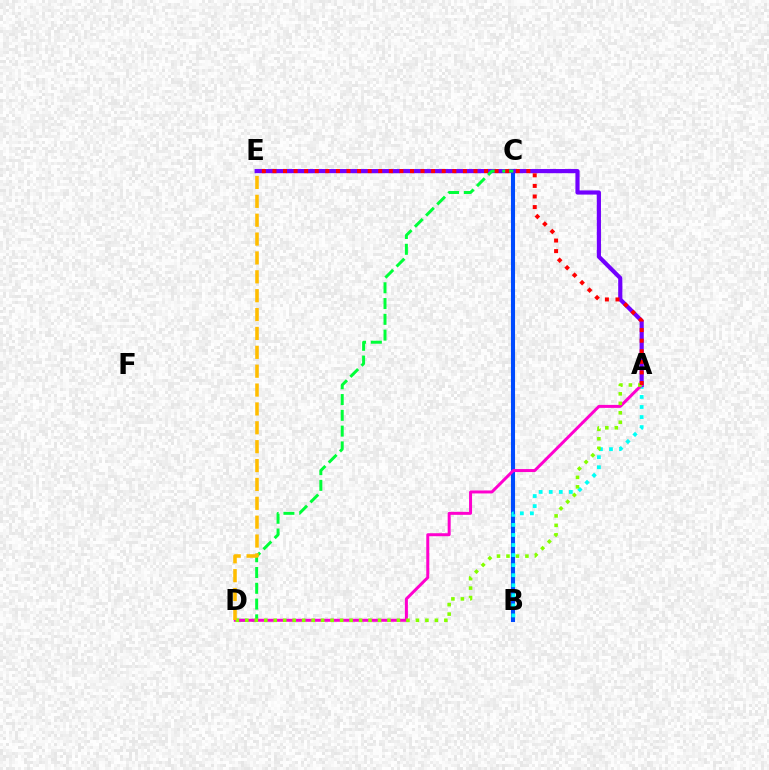{('B', 'C'): [{'color': '#004bff', 'line_style': 'solid', 'thickness': 2.94}], ('A', 'B'): [{'color': '#00fff6', 'line_style': 'dotted', 'thickness': 2.73}], ('A', 'E'): [{'color': '#7200ff', 'line_style': 'solid', 'thickness': 3.0}, {'color': '#ff0000', 'line_style': 'dotted', 'thickness': 2.87}], ('C', 'D'): [{'color': '#00ff39', 'line_style': 'dashed', 'thickness': 2.14}], ('A', 'D'): [{'color': '#ff00cf', 'line_style': 'solid', 'thickness': 2.15}, {'color': '#84ff00', 'line_style': 'dotted', 'thickness': 2.58}], ('D', 'E'): [{'color': '#ffbd00', 'line_style': 'dashed', 'thickness': 2.56}]}